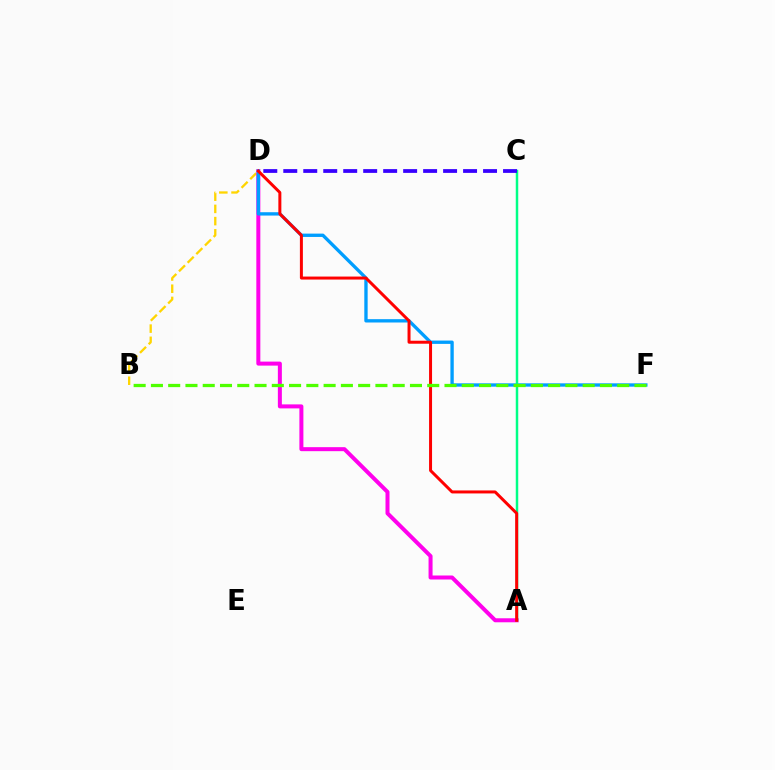{('B', 'D'): [{'color': '#ffd500', 'line_style': 'dashed', 'thickness': 1.66}], ('A', 'D'): [{'color': '#ff00ed', 'line_style': 'solid', 'thickness': 2.88}, {'color': '#ff0000', 'line_style': 'solid', 'thickness': 2.15}], ('D', 'F'): [{'color': '#009eff', 'line_style': 'solid', 'thickness': 2.4}], ('A', 'C'): [{'color': '#00ff86', 'line_style': 'solid', 'thickness': 1.79}], ('B', 'F'): [{'color': '#4fff00', 'line_style': 'dashed', 'thickness': 2.35}], ('C', 'D'): [{'color': '#3700ff', 'line_style': 'dashed', 'thickness': 2.71}]}